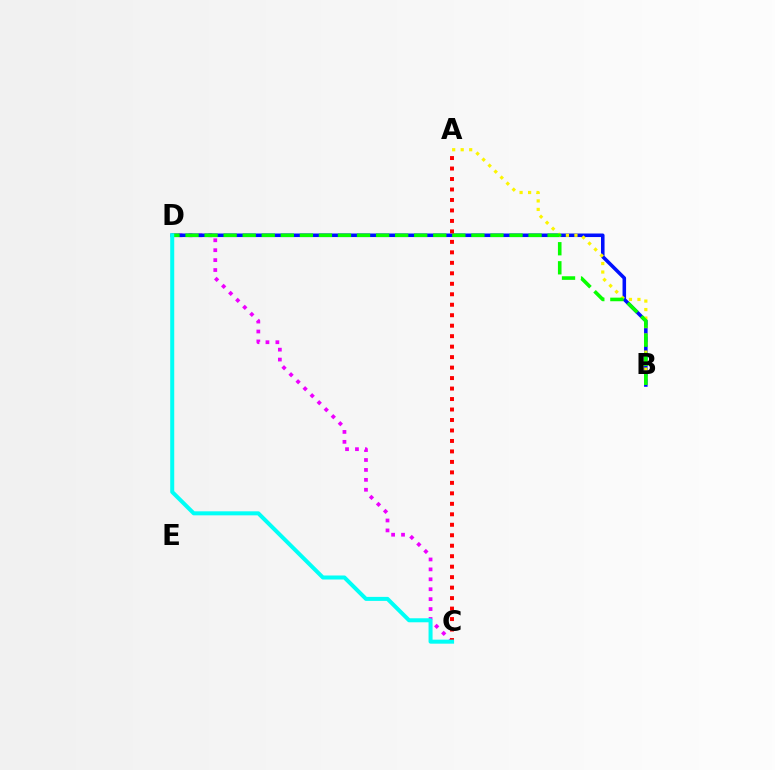{('C', 'D'): [{'color': '#ee00ff', 'line_style': 'dotted', 'thickness': 2.7}, {'color': '#00fff6', 'line_style': 'solid', 'thickness': 2.89}], ('B', 'D'): [{'color': '#0010ff', 'line_style': 'solid', 'thickness': 2.55}, {'color': '#08ff00', 'line_style': 'dashed', 'thickness': 2.59}], ('A', 'B'): [{'color': '#fcf500', 'line_style': 'dotted', 'thickness': 2.31}], ('A', 'C'): [{'color': '#ff0000', 'line_style': 'dotted', 'thickness': 2.85}]}